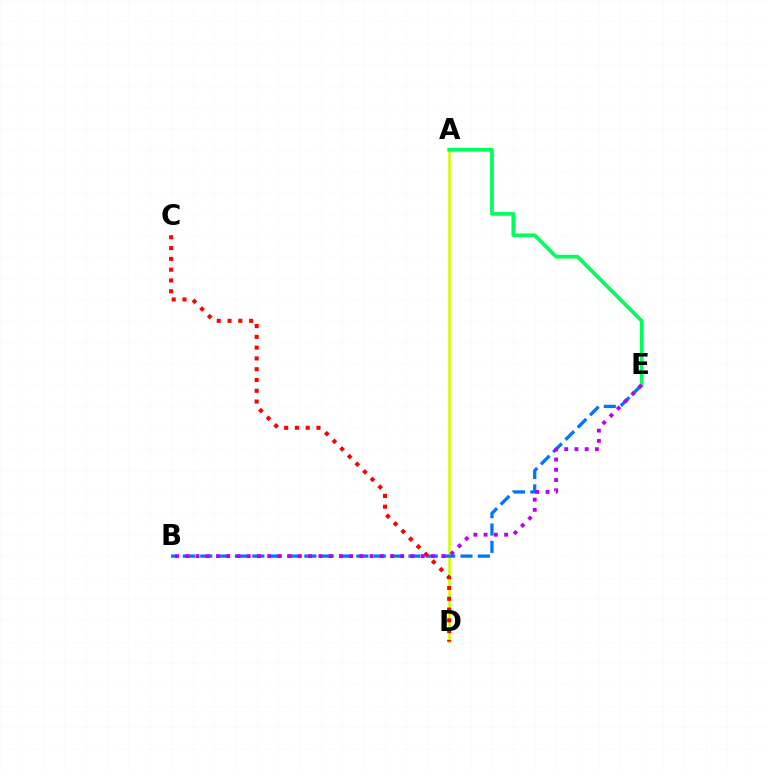{('A', 'D'): [{'color': '#d1ff00', 'line_style': 'solid', 'thickness': 1.88}], ('B', 'E'): [{'color': '#0074ff', 'line_style': 'dashed', 'thickness': 2.36}, {'color': '#b900ff', 'line_style': 'dotted', 'thickness': 2.78}], ('C', 'D'): [{'color': '#ff0000', 'line_style': 'dotted', 'thickness': 2.93}], ('A', 'E'): [{'color': '#00ff5c', 'line_style': 'solid', 'thickness': 2.68}]}